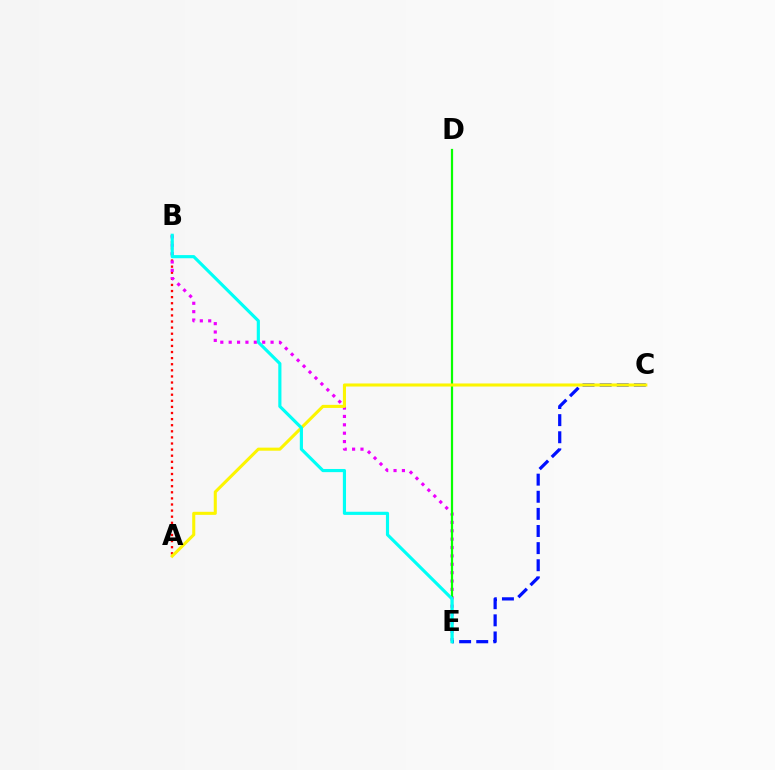{('A', 'B'): [{'color': '#ff0000', 'line_style': 'dotted', 'thickness': 1.66}], ('B', 'E'): [{'color': '#ee00ff', 'line_style': 'dotted', 'thickness': 2.28}, {'color': '#00fff6', 'line_style': 'solid', 'thickness': 2.27}], ('C', 'E'): [{'color': '#0010ff', 'line_style': 'dashed', 'thickness': 2.33}], ('D', 'E'): [{'color': '#08ff00', 'line_style': 'solid', 'thickness': 1.6}], ('A', 'C'): [{'color': '#fcf500', 'line_style': 'solid', 'thickness': 2.21}]}